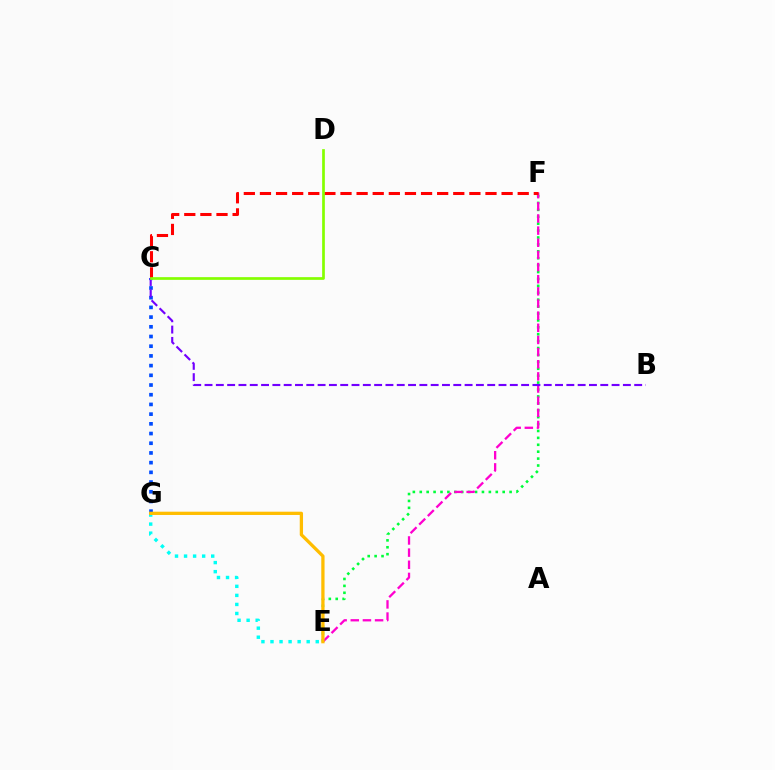{('E', 'F'): [{'color': '#00ff39', 'line_style': 'dotted', 'thickness': 1.88}, {'color': '#ff00cf', 'line_style': 'dashed', 'thickness': 1.65}], ('C', 'G'): [{'color': '#004bff', 'line_style': 'dotted', 'thickness': 2.64}], ('B', 'C'): [{'color': '#7200ff', 'line_style': 'dashed', 'thickness': 1.54}], ('C', 'F'): [{'color': '#ff0000', 'line_style': 'dashed', 'thickness': 2.19}], ('E', 'G'): [{'color': '#00fff6', 'line_style': 'dotted', 'thickness': 2.46}, {'color': '#ffbd00', 'line_style': 'solid', 'thickness': 2.36}], ('C', 'D'): [{'color': '#84ff00', 'line_style': 'solid', 'thickness': 1.95}]}